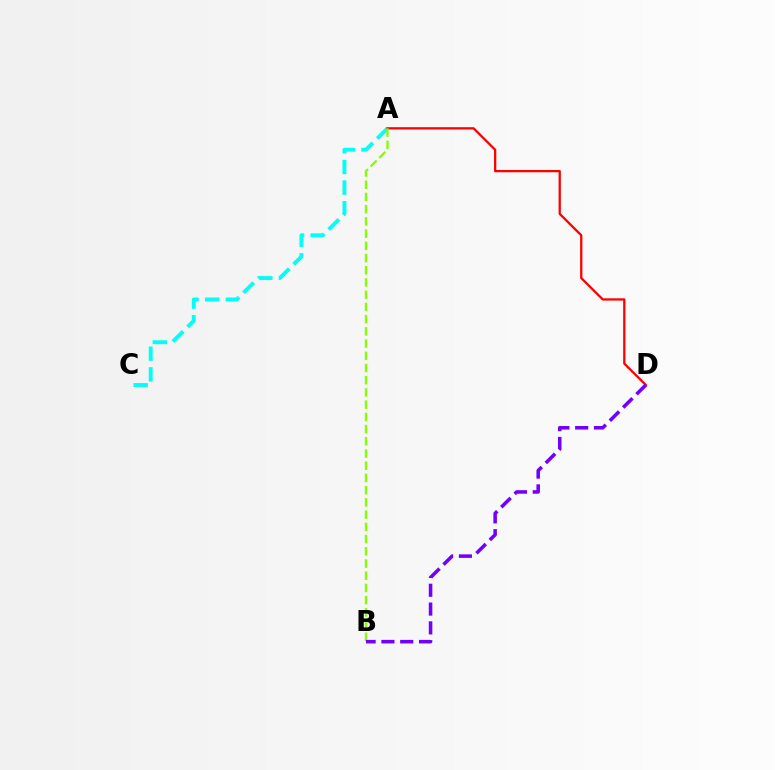{('A', 'C'): [{'color': '#00fff6', 'line_style': 'dashed', 'thickness': 2.8}], ('A', 'D'): [{'color': '#ff0000', 'line_style': 'solid', 'thickness': 1.64}], ('A', 'B'): [{'color': '#84ff00', 'line_style': 'dashed', 'thickness': 1.66}], ('B', 'D'): [{'color': '#7200ff', 'line_style': 'dashed', 'thickness': 2.56}]}